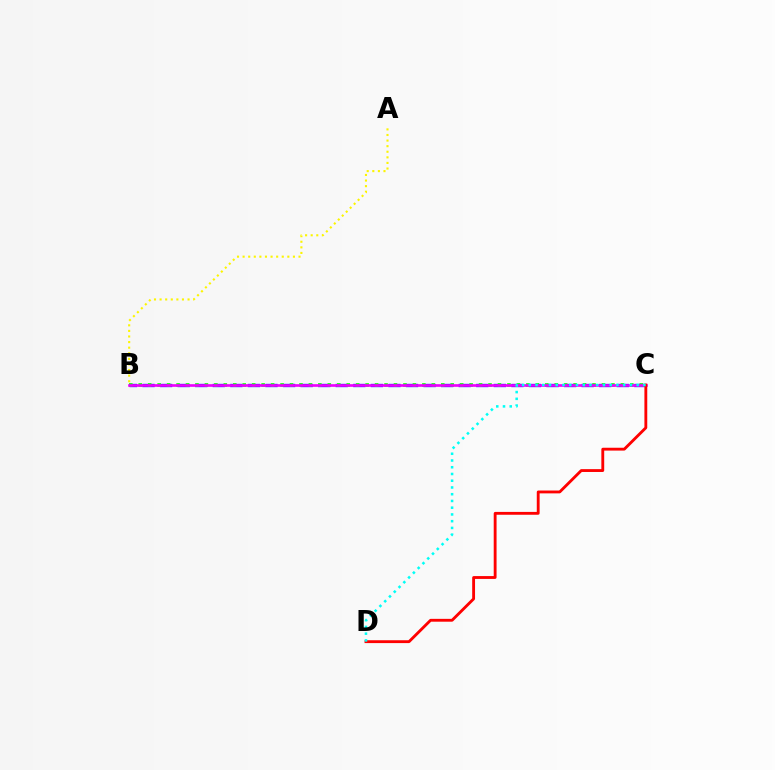{('B', 'C'): [{'color': '#0010ff', 'line_style': 'dashed', 'thickness': 2.39}, {'color': '#08ff00', 'line_style': 'dotted', 'thickness': 2.57}, {'color': '#ee00ff', 'line_style': 'solid', 'thickness': 1.91}], ('C', 'D'): [{'color': '#ff0000', 'line_style': 'solid', 'thickness': 2.05}, {'color': '#00fff6', 'line_style': 'dotted', 'thickness': 1.83}], ('A', 'B'): [{'color': '#fcf500', 'line_style': 'dotted', 'thickness': 1.52}]}